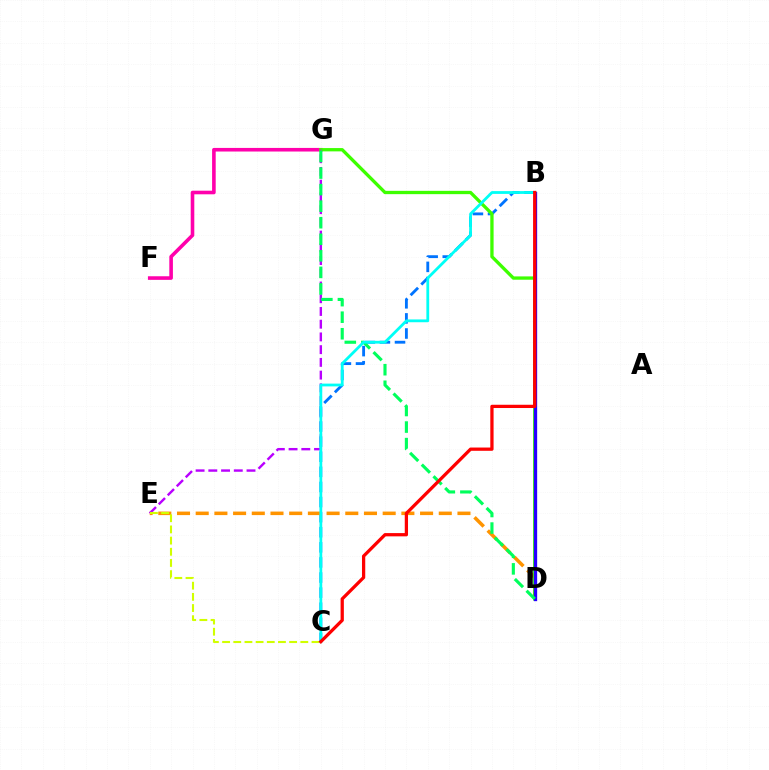{('F', 'G'): [{'color': '#ff00ac', 'line_style': 'solid', 'thickness': 2.59}], ('B', 'C'): [{'color': '#0074ff', 'line_style': 'dashed', 'thickness': 2.05}, {'color': '#00fff6', 'line_style': 'solid', 'thickness': 2.01}, {'color': '#ff0000', 'line_style': 'solid', 'thickness': 2.35}], ('D', 'E'): [{'color': '#ff9400', 'line_style': 'dashed', 'thickness': 2.54}], ('D', 'G'): [{'color': '#3dff00', 'line_style': 'solid', 'thickness': 2.38}, {'color': '#00ff5c', 'line_style': 'dashed', 'thickness': 2.25}], ('E', 'G'): [{'color': '#b900ff', 'line_style': 'dashed', 'thickness': 1.73}], ('B', 'D'): [{'color': '#2500ff', 'line_style': 'solid', 'thickness': 2.39}], ('C', 'E'): [{'color': '#d1ff00', 'line_style': 'dashed', 'thickness': 1.52}]}